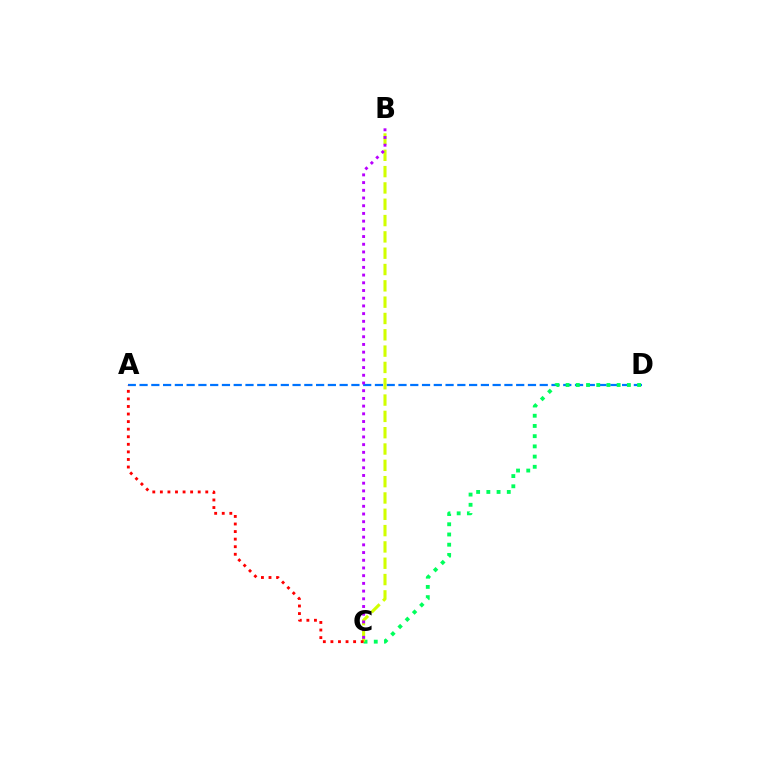{('A', 'D'): [{'color': '#0074ff', 'line_style': 'dashed', 'thickness': 1.6}], ('C', 'D'): [{'color': '#00ff5c', 'line_style': 'dotted', 'thickness': 2.78}], ('B', 'C'): [{'color': '#d1ff00', 'line_style': 'dashed', 'thickness': 2.22}, {'color': '#b900ff', 'line_style': 'dotted', 'thickness': 2.09}], ('A', 'C'): [{'color': '#ff0000', 'line_style': 'dotted', 'thickness': 2.06}]}